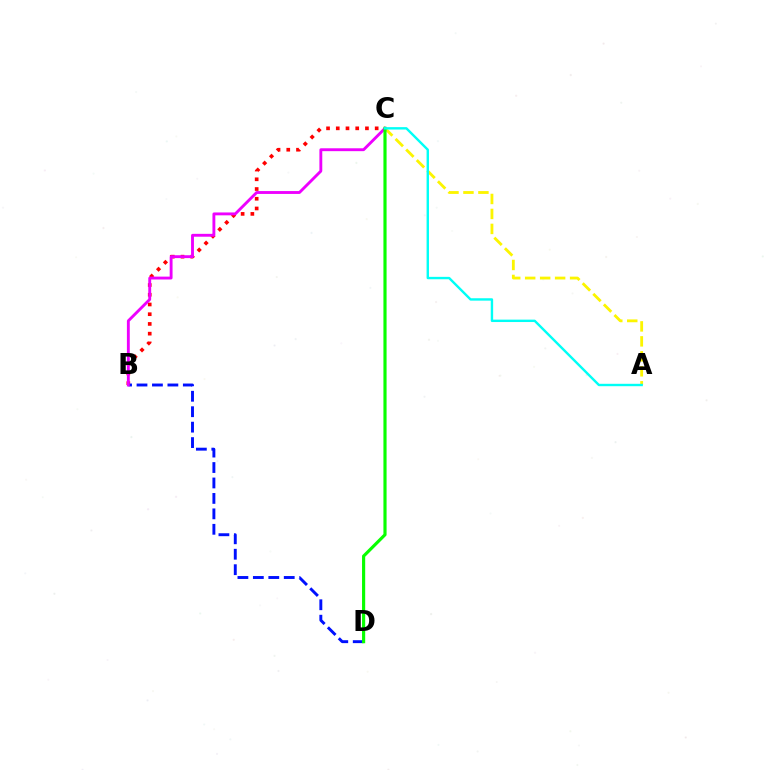{('B', 'C'): [{'color': '#ff0000', 'line_style': 'dotted', 'thickness': 2.64}, {'color': '#ee00ff', 'line_style': 'solid', 'thickness': 2.07}], ('A', 'C'): [{'color': '#fcf500', 'line_style': 'dashed', 'thickness': 2.03}, {'color': '#00fff6', 'line_style': 'solid', 'thickness': 1.73}], ('B', 'D'): [{'color': '#0010ff', 'line_style': 'dashed', 'thickness': 2.1}], ('C', 'D'): [{'color': '#08ff00', 'line_style': 'solid', 'thickness': 2.27}]}